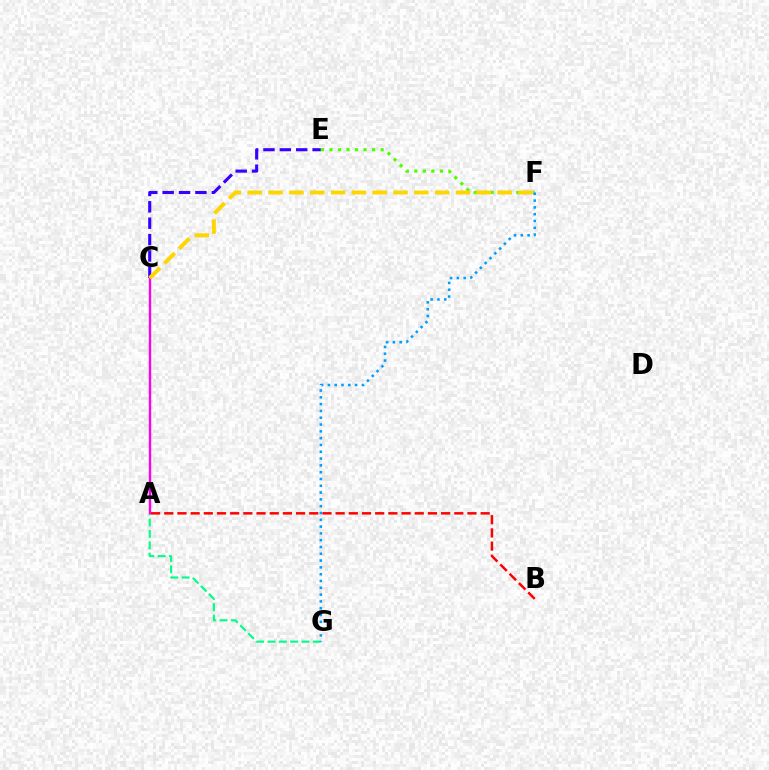{('C', 'E'): [{'color': '#3700ff', 'line_style': 'dashed', 'thickness': 2.23}], ('E', 'F'): [{'color': '#4fff00', 'line_style': 'dotted', 'thickness': 2.32}], ('A', 'G'): [{'color': '#00ff86', 'line_style': 'dashed', 'thickness': 1.54}], ('F', 'G'): [{'color': '#009eff', 'line_style': 'dotted', 'thickness': 1.85}], ('A', 'B'): [{'color': '#ff0000', 'line_style': 'dashed', 'thickness': 1.79}], ('A', 'C'): [{'color': '#ff00ed', 'line_style': 'solid', 'thickness': 1.72}], ('C', 'F'): [{'color': '#ffd500', 'line_style': 'dashed', 'thickness': 2.83}]}